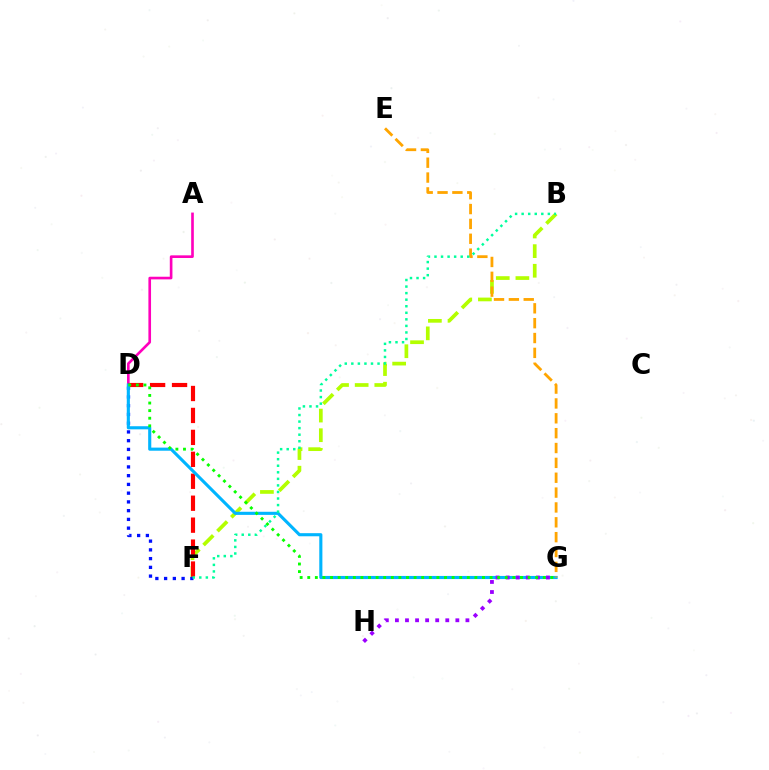{('B', 'F'): [{'color': '#b3ff00', 'line_style': 'dashed', 'thickness': 2.67}, {'color': '#00ff9d', 'line_style': 'dotted', 'thickness': 1.78}], ('A', 'D'): [{'color': '#ff00bd', 'line_style': 'solid', 'thickness': 1.9}], ('D', 'F'): [{'color': '#ff0000', 'line_style': 'dashed', 'thickness': 2.98}, {'color': '#0010ff', 'line_style': 'dotted', 'thickness': 2.38}], ('D', 'G'): [{'color': '#00b5ff', 'line_style': 'solid', 'thickness': 2.24}, {'color': '#08ff00', 'line_style': 'dotted', 'thickness': 2.06}], ('G', 'H'): [{'color': '#9b00ff', 'line_style': 'dotted', 'thickness': 2.74}], ('E', 'G'): [{'color': '#ffa500', 'line_style': 'dashed', 'thickness': 2.02}]}